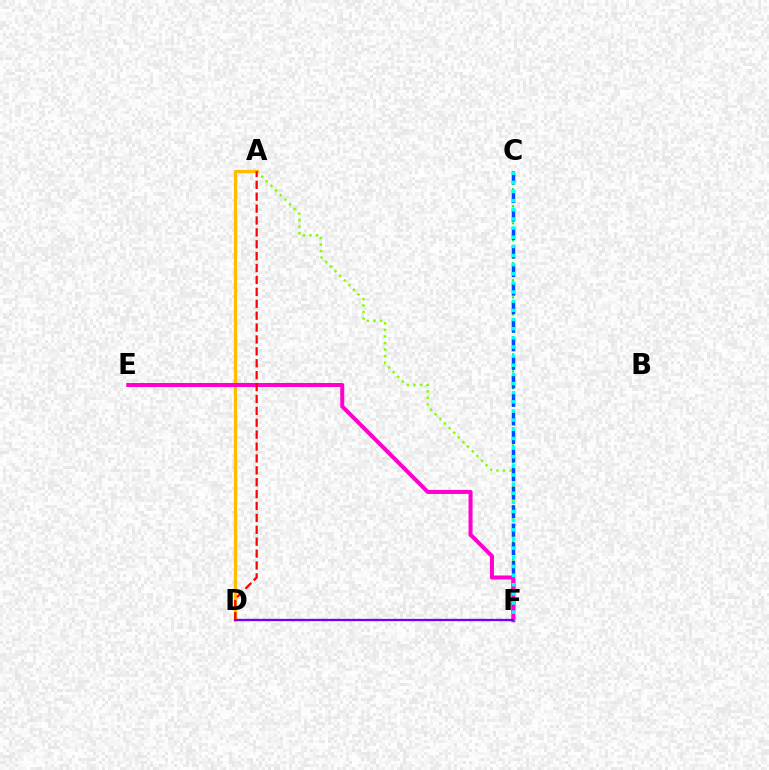{('A', 'F'): [{'color': '#84ff00', 'line_style': 'dotted', 'thickness': 1.78}], ('C', 'F'): [{'color': '#00ff39', 'line_style': 'dotted', 'thickness': 1.55}, {'color': '#004bff', 'line_style': 'dashed', 'thickness': 2.52}, {'color': '#00fff6', 'line_style': 'dotted', 'thickness': 2.48}], ('A', 'D'): [{'color': '#ffbd00', 'line_style': 'solid', 'thickness': 2.32}, {'color': '#ff0000', 'line_style': 'dashed', 'thickness': 1.62}], ('E', 'F'): [{'color': '#ff00cf', 'line_style': 'solid', 'thickness': 2.9}], ('D', 'F'): [{'color': '#7200ff', 'line_style': 'solid', 'thickness': 1.66}]}